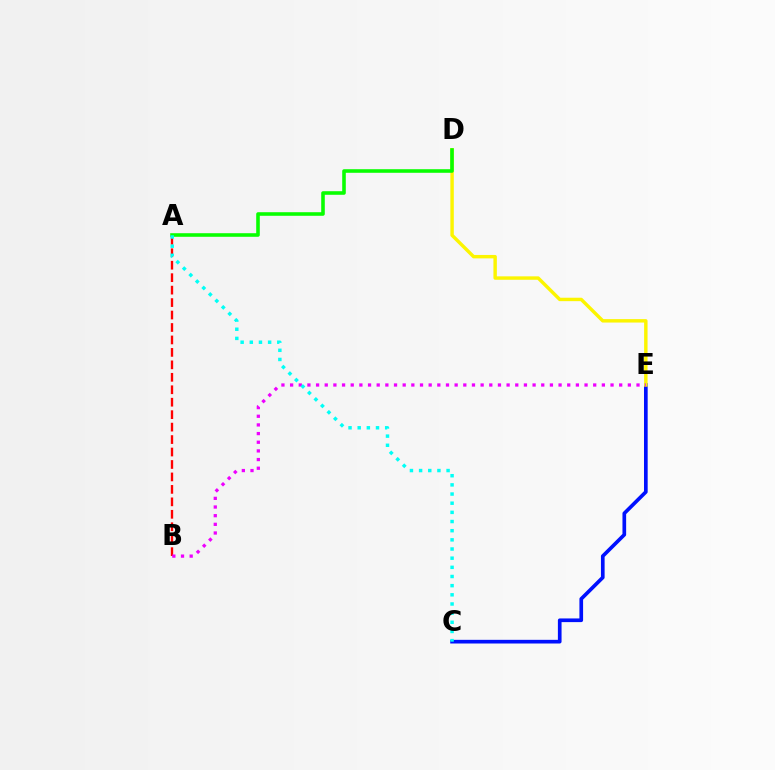{('C', 'E'): [{'color': '#0010ff', 'line_style': 'solid', 'thickness': 2.64}], ('D', 'E'): [{'color': '#fcf500', 'line_style': 'solid', 'thickness': 2.47}], ('A', 'D'): [{'color': '#08ff00', 'line_style': 'solid', 'thickness': 2.57}], ('A', 'B'): [{'color': '#ff0000', 'line_style': 'dashed', 'thickness': 1.69}], ('B', 'E'): [{'color': '#ee00ff', 'line_style': 'dotted', 'thickness': 2.35}], ('A', 'C'): [{'color': '#00fff6', 'line_style': 'dotted', 'thickness': 2.49}]}